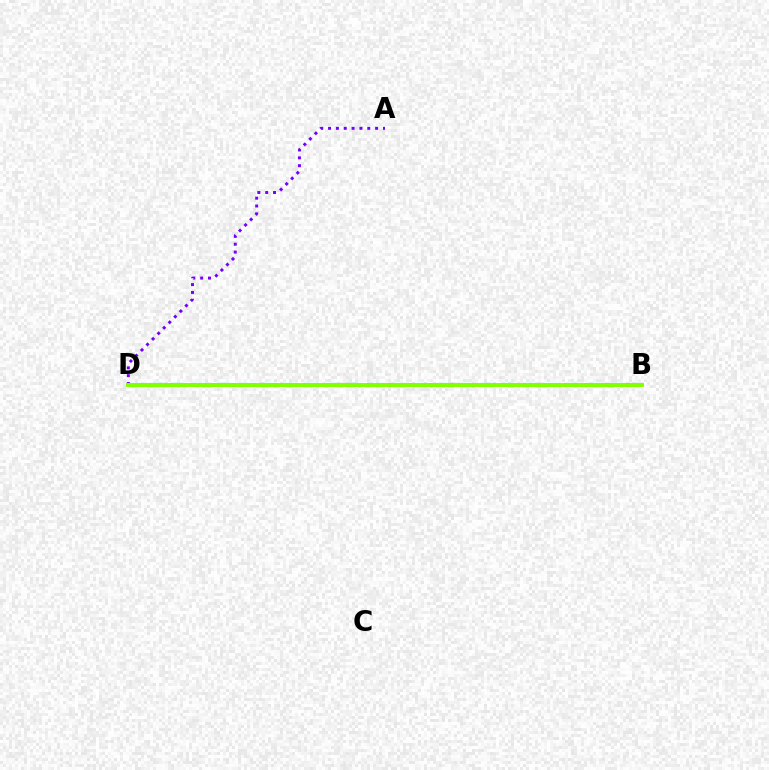{('B', 'D'): [{'color': '#ff0000', 'line_style': 'dotted', 'thickness': 2.82}, {'color': '#00fff6', 'line_style': 'dashed', 'thickness': 2.98}, {'color': '#84ff00', 'line_style': 'solid', 'thickness': 2.83}], ('A', 'D'): [{'color': '#7200ff', 'line_style': 'dotted', 'thickness': 2.13}]}